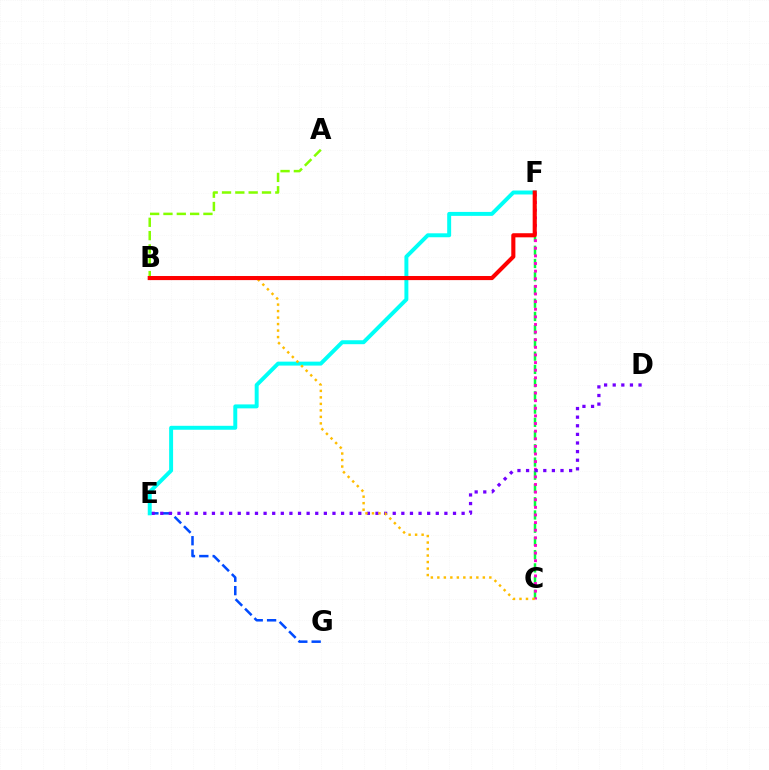{('C', 'F'): [{'color': '#00ff39', 'line_style': 'dashed', 'thickness': 1.8}, {'color': '#ff00cf', 'line_style': 'dotted', 'thickness': 2.07}], ('A', 'B'): [{'color': '#84ff00', 'line_style': 'dashed', 'thickness': 1.81}], ('E', 'G'): [{'color': '#004bff', 'line_style': 'dashed', 'thickness': 1.81}], ('D', 'E'): [{'color': '#7200ff', 'line_style': 'dotted', 'thickness': 2.34}], ('E', 'F'): [{'color': '#00fff6', 'line_style': 'solid', 'thickness': 2.84}], ('B', 'C'): [{'color': '#ffbd00', 'line_style': 'dotted', 'thickness': 1.77}], ('B', 'F'): [{'color': '#ff0000', 'line_style': 'solid', 'thickness': 2.95}]}